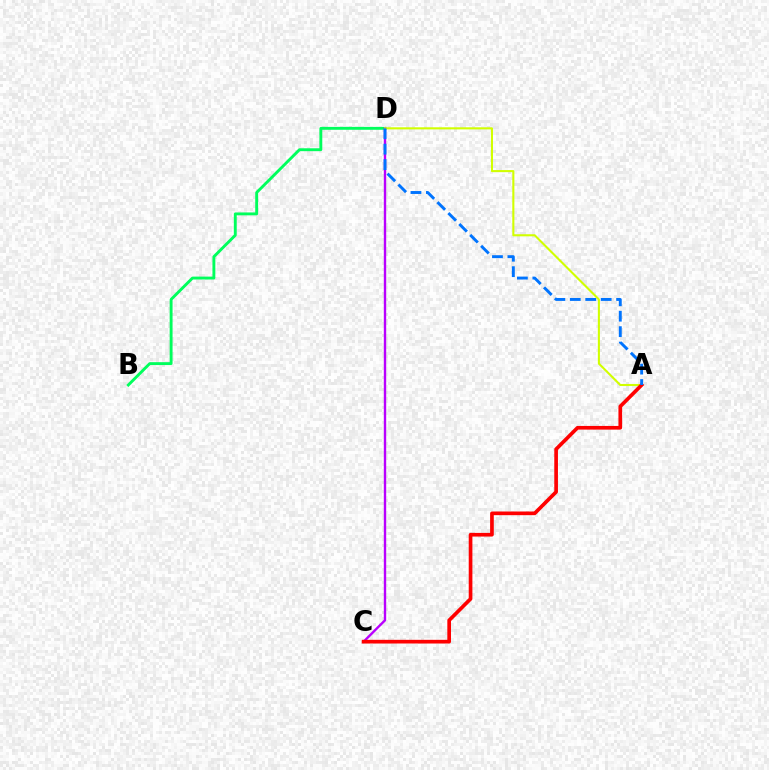{('B', 'D'): [{'color': '#00ff5c', 'line_style': 'solid', 'thickness': 2.08}], ('C', 'D'): [{'color': '#b900ff', 'line_style': 'solid', 'thickness': 1.72}], ('A', 'D'): [{'color': '#d1ff00', 'line_style': 'solid', 'thickness': 1.5}, {'color': '#0074ff', 'line_style': 'dashed', 'thickness': 2.1}], ('A', 'C'): [{'color': '#ff0000', 'line_style': 'solid', 'thickness': 2.64}]}